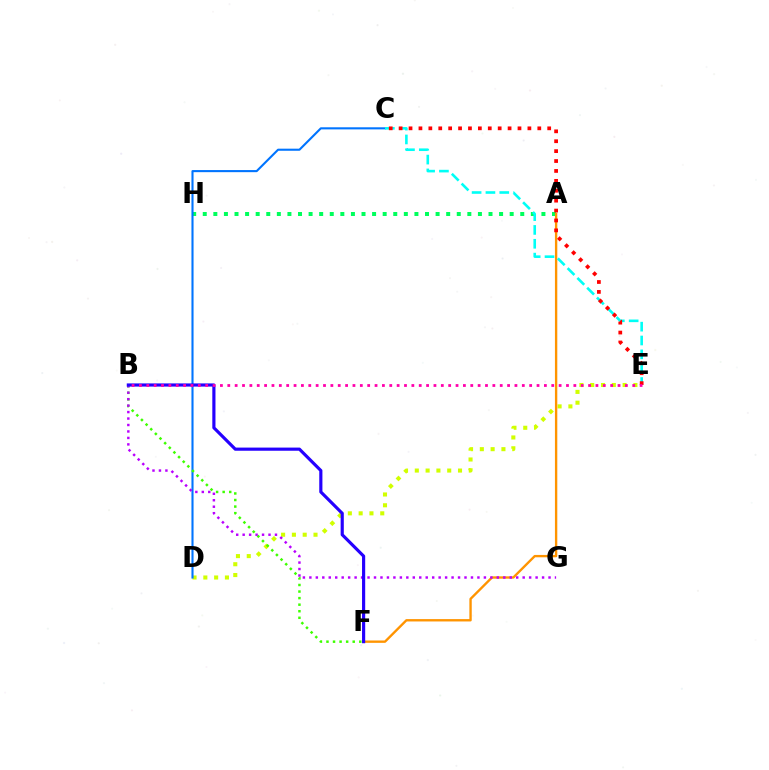{('D', 'E'): [{'color': '#d1ff00', 'line_style': 'dotted', 'thickness': 2.93}], ('A', 'H'): [{'color': '#00ff5c', 'line_style': 'dotted', 'thickness': 2.88}], ('A', 'F'): [{'color': '#ff9400', 'line_style': 'solid', 'thickness': 1.7}], ('C', 'D'): [{'color': '#0074ff', 'line_style': 'solid', 'thickness': 1.51}], ('B', 'F'): [{'color': '#3dff00', 'line_style': 'dotted', 'thickness': 1.78}, {'color': '#2500ff', 'line_style': 'solid', 'thickness': 2.28}], ('B', 'G'): [{'color': '#b900ff', 'line_style': 'dotted', 'thickness': 1.76}], ('C', 'E'): [{'color': '#00fff6', 'line_style': 'dashed', 'thickness': 1.88}, {'color': '#ff0000', 'line_style': 'dotted', 'thickness': 2.69}], ('B', 'E'): [{'color': '#ff00ac', 'line_style': 'dotted', 'thickness': 2.0}]}